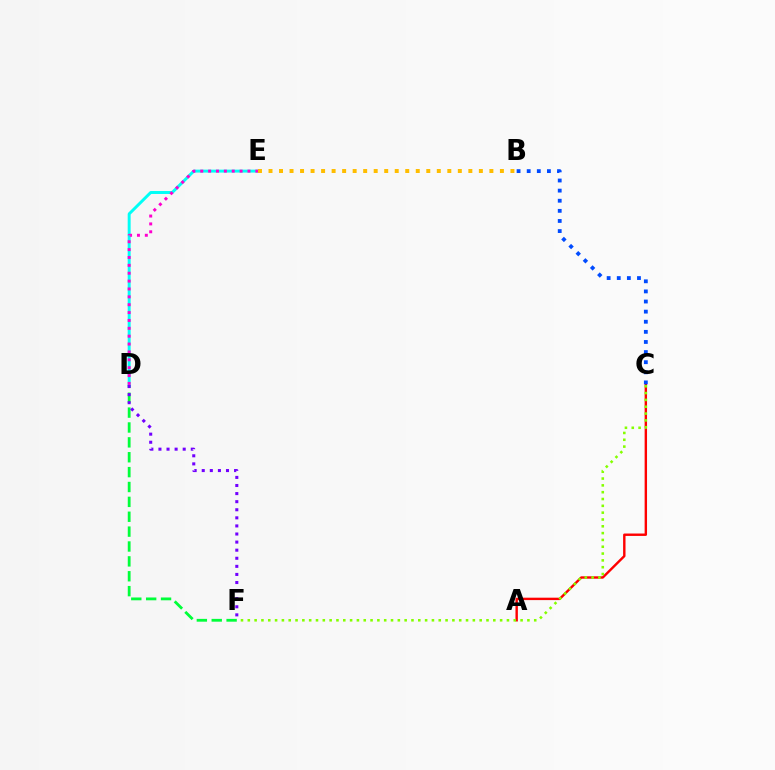{('D', 'F'): [{'color': '#00ff39', 'line_style': 'dashed', 'thickness': 2.02}, {'color': '#7200ff', 'line_style': 'dotted', 'thickness': 2.2}], ('A', 'C'): [{'color': '#ff0000', 'line_style': 'solid', 'thickness': 1.73}], ('C', 'F'): [{'color': '#84ff00', 'line_style': 'dotted', 'thickness': 1.85}], ('D', 'E'): [{'color': '#00fff6', 'line_style': 'solid', 'thickness': 2.12}, {'color': '#ff00cf', 'line_style': 'dotted', 'thickness': 2.14}], ('B', 'E'): [{'color': '#ffbd00', 'line_style': 'dotted', 'thickness': 2.86}], ('B', 'C'): [{'color': '#004bff', 'line_style': 'dotted', 'thickness': 2.75}]}